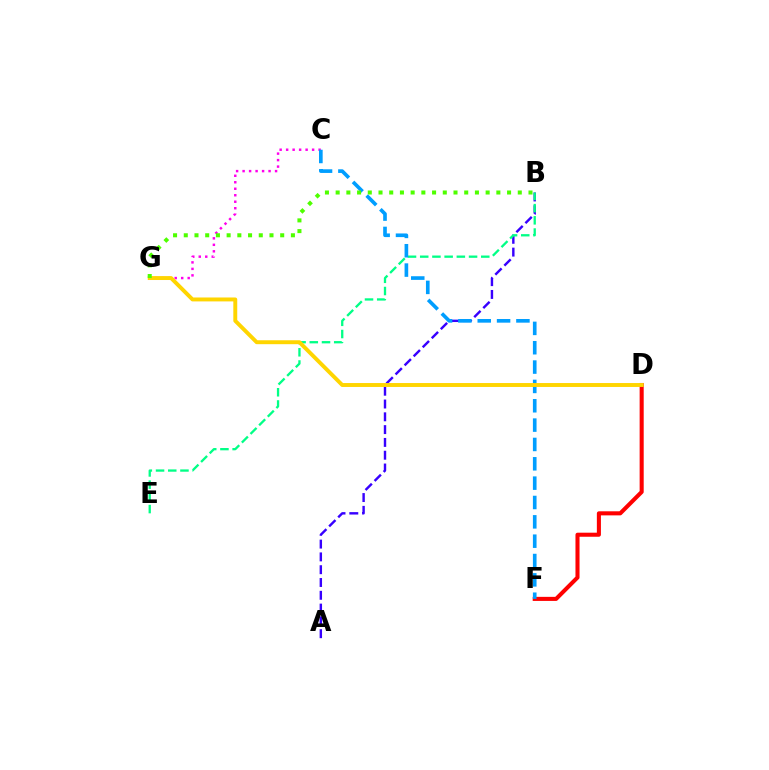{('C', 'G'): [{'color': '#ff00ed', 'line_style': 'dotted', 'thickness': 1.76}], ('A', 'B'): [{'color': '#3700ff', 'line_style': 'dashed', 'thickness': 1.74}], ('B', 'E'): [{'color': '#00ff86', 'line_style': 'dashed', 'thickness': 1.66}], ('D', 'F'): [{'color': '#ff0000', 'line_style': 'solid', 'thickness': 2.93}], ('C', 'F'): [{'color': '#009eff', 'line_style': 'dashed', 'thickness': 2.63}], ('D', 'G'): [{'color': '#ffd500', 'line_style': 'solid', 'thickness': 2.82}], ('B', 'G'): [{'color': '#4fff00', 'line_style': 'dotted', 'thickness': 2.91}]}